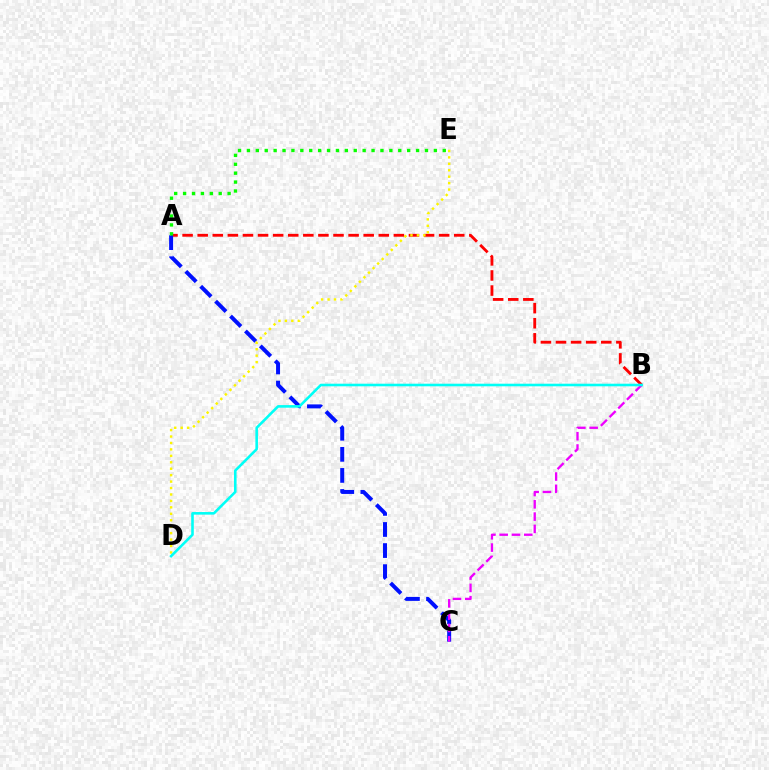{('A', 'B'): [{'color': '#ff0000', 'line_style': 'dashed', 'thickness': 2.05}], ('A', 'C'): [{'color': '#0010ff', 'line_style': 'dashed', 'thickness': 2.86}], ('B', 'C'): [{'color': '#ee00ff', 'line_style': 'dashed', 'thickness': 1.67}], ('D', 'E'): [{'color': '#fcf500', 'line_style': 'dotted', 'thickness': 1.75}], ('B', 'D'): [{'color': '#00fff6', 'line_style': 'solid', 'thickness': 1.87}], ('A', 'E'): [{'color': '#08ff00', 'line_style': 'dotted', 'thickness': 2.42}]}